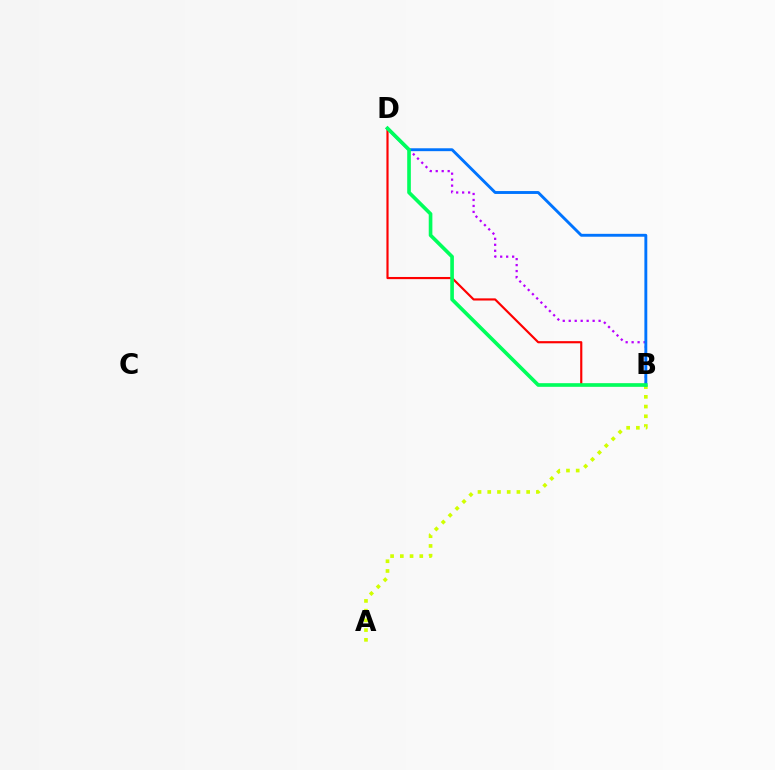{('B', 'D'): [{'color': '#ff0000', 'line_style': 'solid', 'thickness': 1.56}, {'color': '#b900ff', 'line_style': 'dotted', 'thickness': 1.62}, {'color': '#0074ff', 'line_style': 'solid', 'thickness': 2.08}, {'color': '#00ff5c', 'line_style': 'solid', 'thickness': 2.62}], ('A', 'B'): [{'color': '#d1ff00', 'line_style': 'dotted', 'thickness': 2.64}]}